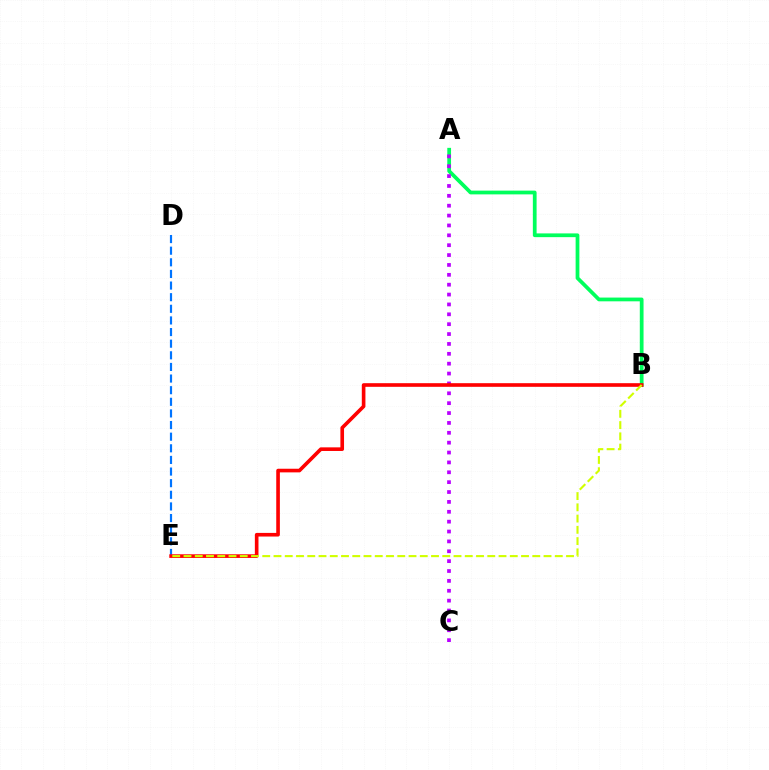{('A', 'B'): [{'color': '#00ff5c', 'line_style': 'solid', 'thickness': 2.7}], ('A', 'C'): [{'color': '#b900ff', 'line_style': 'dotted', 'thickness': 2.68}], ('D', 'E'): [{'color': '#0074ff', 'line_style': 'dashed', 'thickness': 1.58}], ('B', 'E'): [{'color': '#ff0000', 'line_style': 'solid', 'thickness': 2.61}, {'color': '#d1ff00', 'line_style': 'dashed', 'thickness': 1.53}]}